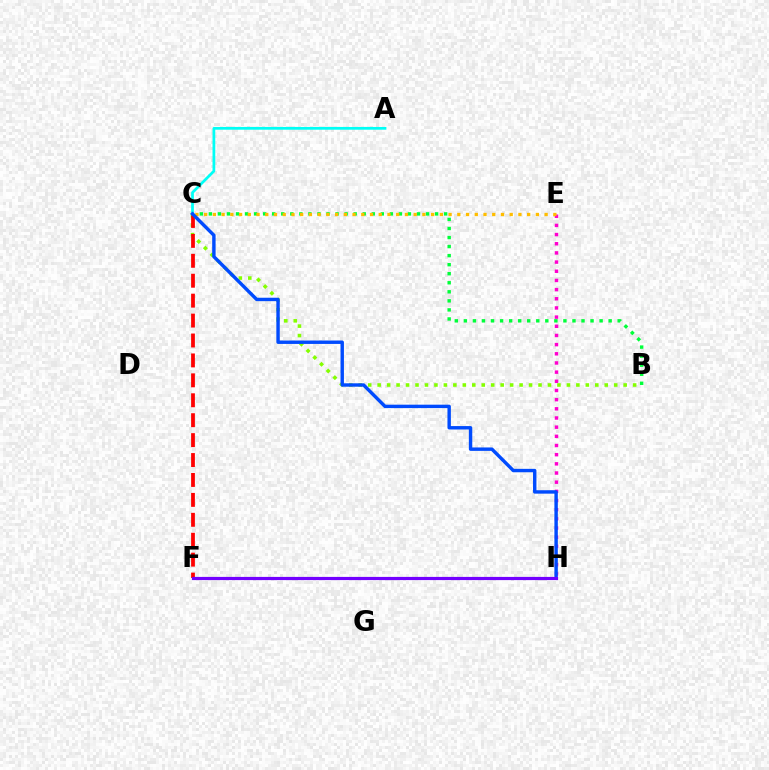{('B', 'C'): [{'color': '#00ff39', 'line_style': 'dotted', 'thickness': 2.46}, {'color': '#84ff00', 'line_style': 'dotted', 'thickness': 2.57}], ('E', 'H'): [{'color': '#ff00cf', 'line_style': 'dotted', 'thickness': 2.49}], ('C', 'E'): [{'color': '#ffbd00', 'line_style': 'dotted', 'thickness': 2.37}], ('C', 'F'): [{'color': '#ff0000', 'line_style': 'dashed', 'thickness': 2.71}], ('A', 'C'): [{'color': '#00fff6', 'line_style': 'solid', 'thickness': 1.97}], ('C', 'H'): [{'color': '#004bff', 'line_style': 'solid', 'thickness': 2.46}], ('F', 'H'): [{'color': '#7200ff', 'line_style': 'solid', 'thickness': 2.29}]}